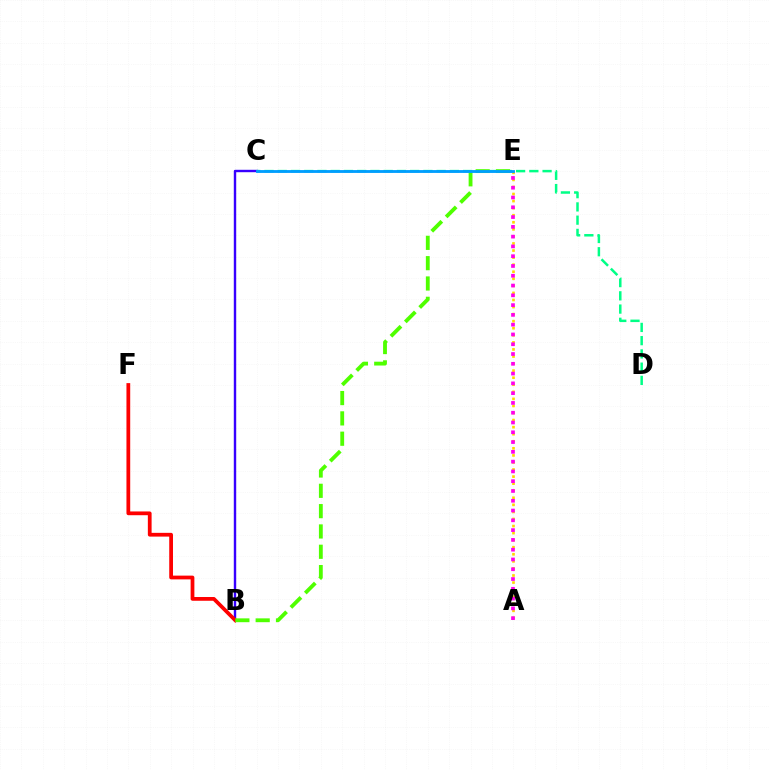{('B', 'C'): [{'color': '#3700ff', 'line_style': 'solid', 'thickness': 1.74}], ('C', 'D'): [{'color': '#00ff86', 'line_style': 'dashed', 'thickness': 1.8}], ('B', 'F'): [{'color': '#ff0000', 'line_style': 'solid', 'thickness': 2.71}], ('A', 'E'): [{'color': '#ffd500', 'line_style': 'dotted', 'thickness': 1.92}, {'color': '#ff00ed', 'line_style': 'dotted', 'thickness': 2.66}], ('B', 'E'): [{'color': '#4fff00', 'line_style': 'dashed', 'thickness': 2.76}], ('C', 'E'): [{'color': '#009eff', 'line_style': 'solid', 'thickness': 2.04}]}